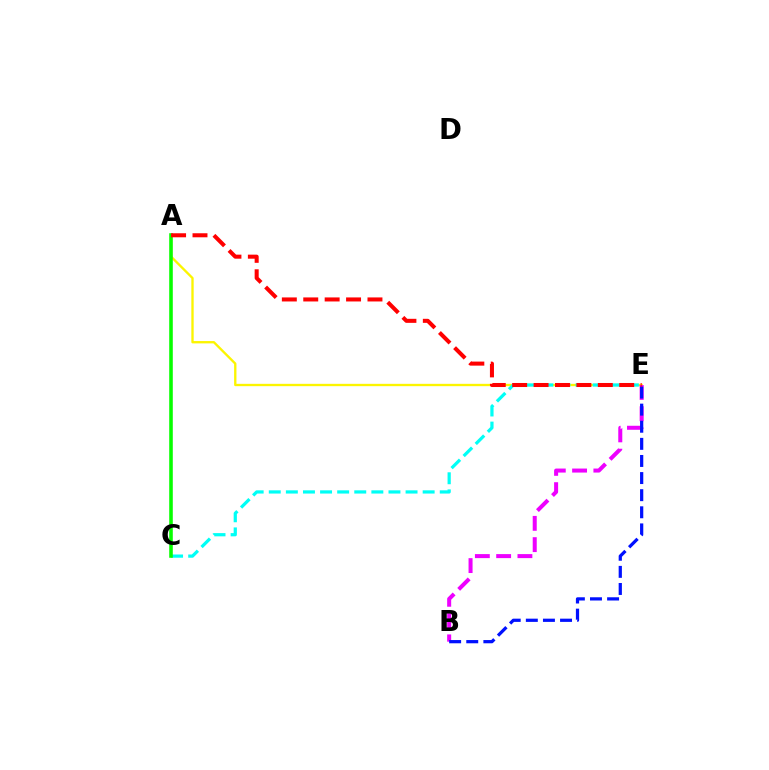{('A', 'E'): [{'color': '#fcf500', 'line_style': 'solid', 'thickness': 1.68}, {'color': '#ff0000', 'line_style': 'dashed', 'thickness': 2.91}], ('C', 'E'): [{'color': '#00fff6', 'line_style': 'dashed', 'thickness': 2.32}], ('B', 'E'): [{'color': '#ee00ff', 'line_style': 'dashed', 'thickness': 2.89}, {'color': '#0010ff', 'line_style': 'dashed', 'thickness': 2.32}], ('A', 'C'): [{'color': '#08ff00', 'line_style': 'solid', 'thickness': 2.58}]}